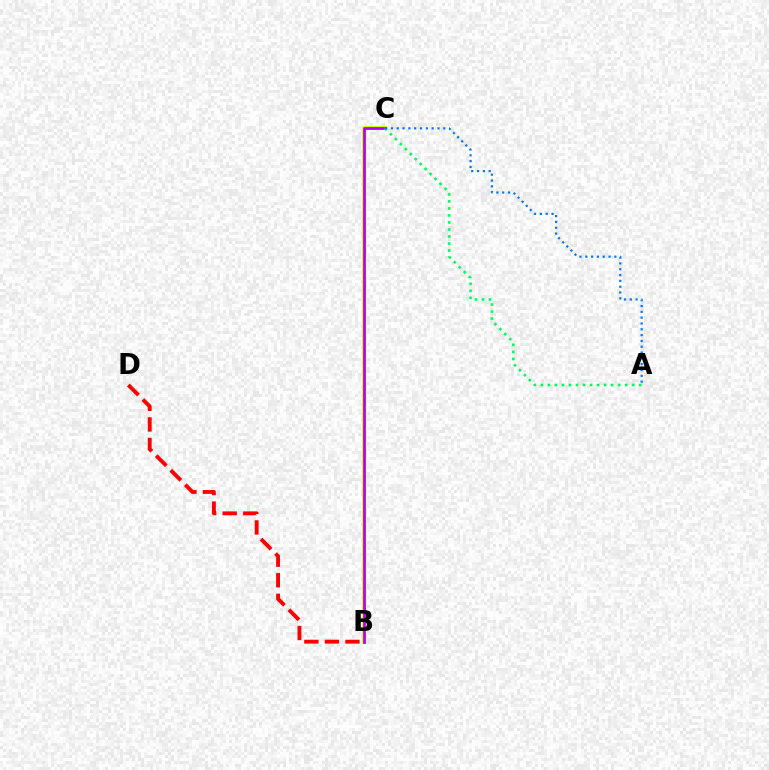{('B', 'D'): [{'color': '#ff0000', 'line_style': 'dashed', 'thickness': 2.79}], ('B', 'C'): [{'color': '#d1ff00', 'line_style': 'solid', 'thickness': 2.86}, {'color': '#b900ff', 'line_style': 'solid', 'thickness': 1.99}], ('A', 'C'): [{'color': '#00ff5c', 'line_style': 'dotted', 'thickness': 1.91}, {'color': '#0074ff', 'line_style': 'dotted', 'thickness': 1.58}]}